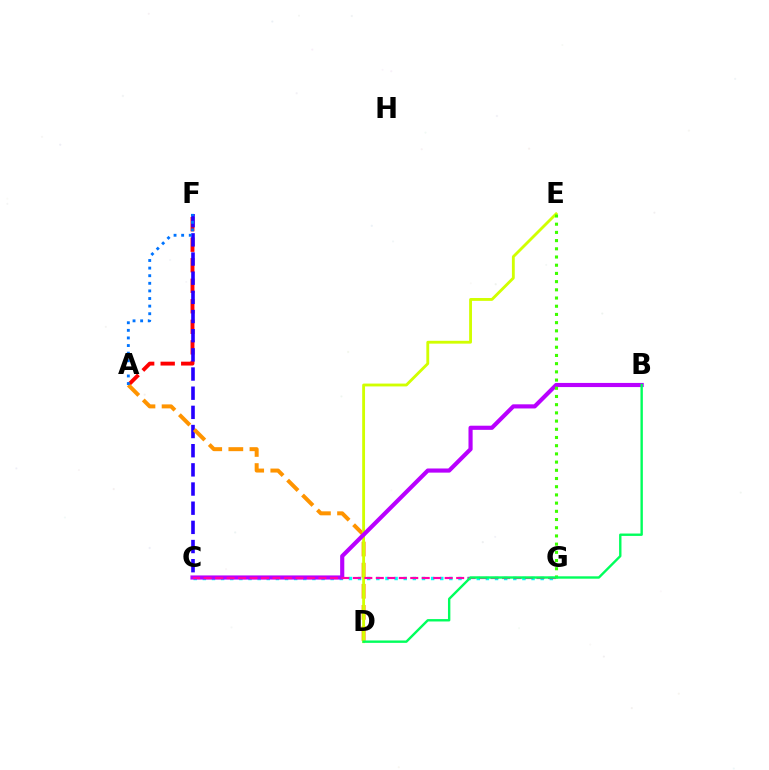{('C', 'G'): [{'color': '#00fff6', 'line_style': 'dotted', 'thickness': 2.48}, {'color': '#ff00ac', 'line_style': 'dashed', 'thickness': 1.56}], ('A', 'F'): [{'color': '#ff0000', 'line_style': 'dashed', 'thickness': 2.79}, {'color': '#0074ff', 'line_style': 'dotted', 'thickness': 2.07}], ('C', 'F'): [{'color': '#2500ff', 'line_style': 'dashed', 'thickness': 2.6}], ('A', 'D'): [{'color': '#ff9400', 'line_style': 'dashed', 'thickness': 2.87}], ('D', 'E'): [{'color': '#d1ff00', 'line_style': 'solid', 'thickness': 2.05}], ('B', 'C'): [{'color': '#b900ff', 'line_style': 'solid', 'thickness': 2.98}], ('E', 'G'): [{'color': '#3dff00', 'line_style': 'dotted', 'thickness': 2.23}], ('B', 'D'): [{'color': '#00ff5c', 'line_style': 'solid', 'thickness': 1.72}]}